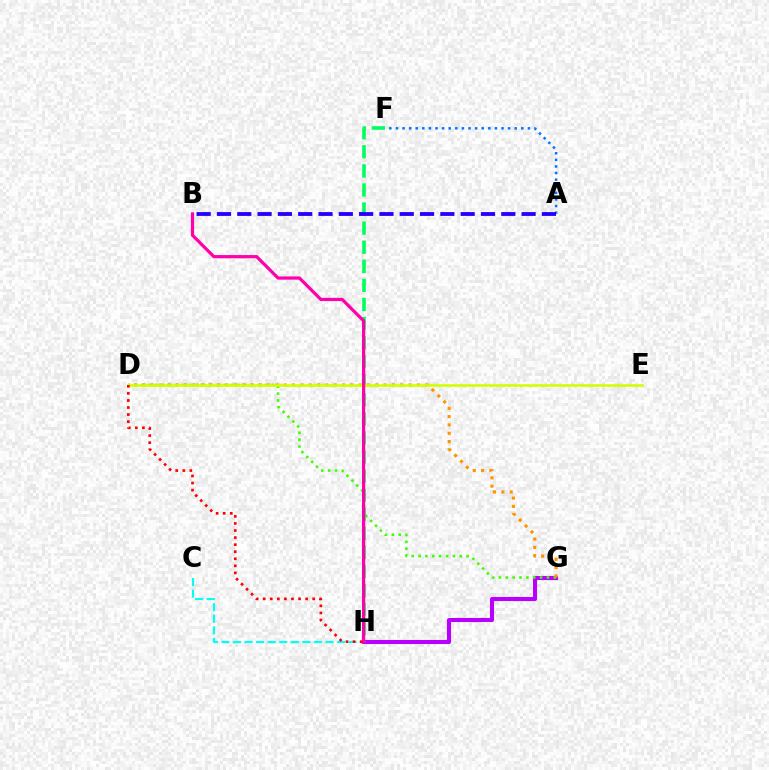{('G', 'H'): [{'color': '#b900ff', 'line_style': 'solid', 'thickness': 2.94}], ('D', 'G'): [{'color': '#3dff00', 'line_style': 'dotted', 'thickness': 1.86}, {'color': '#ff9400', 'line_style': 'dotted', 'thickness': 2.26}], ('A', 'F'): [{'color': '#0074ff', 'line_style': 'dotted', 'thickness': 1.79}], ('F', 'H'): [{'color': '#00ff5c', 'line_style': 'dashed', 'thickness': 2.59}], ('D', 'E'): [{'color': '#d1ff00', 'line_style': 'solid', 'thickness': 1.87}], ('C', 'H'): [{'color': '#00fff6', 'line_style': 'dashed', 'thickness': 1.57}], ('B', 'H'): [{'color': '#ff00ac', 'line_style': 'solid', 'thickness': 2.32}], ('D', 'H'): [{'color': '#ff0000', 'line_style': 'dotted', 'thickness': 1.92}], ('A', 'B'): [{'color': '#2500ff', 'line_style': 'dashed', 'thickness': 2.76}]}